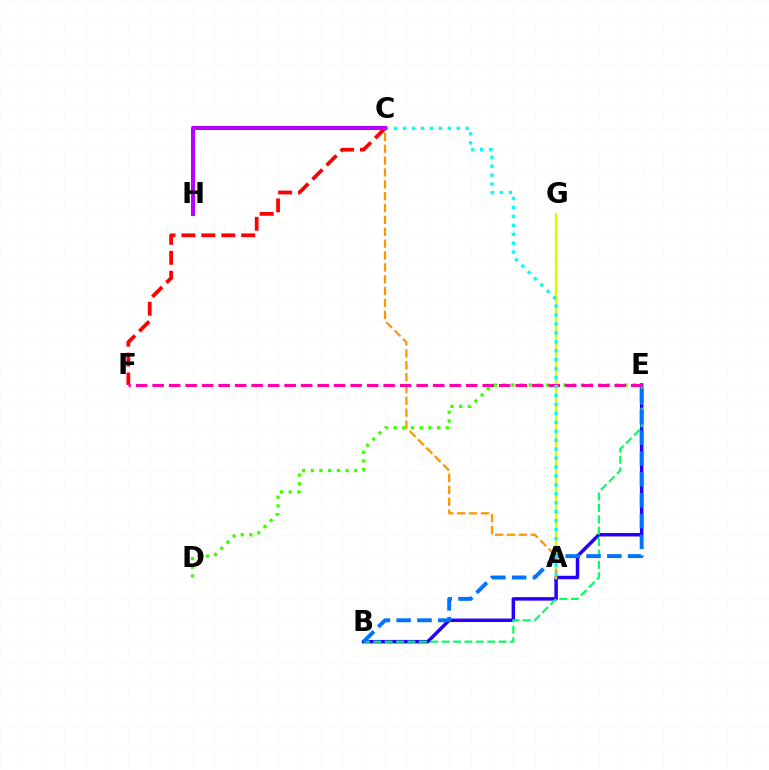{('B', 'E'): [{'color': '#2500ff', 'line_style': 'solid', 'thickness': 2.5}, {'color': '#00ff5c', 'line_style': 'dashed', 'thickness': 1.55}, {'color': '#0074ff', 'line_style': 'dashed', 'thickness': 2.83}], ('D', 'E'): [{'color': '#3dff00', 'line_style': 'dotted', 'thickness': 2.36}], ('A', 'G'): [{'color': '#d1ff00', 'line_style': 'solid', 'thickness': 1.66}], ('C', 'F'): [{'color': '#ff0000', 'line_style': 'dashed', 'thickness': 2.71}], ('A', 'C'): [{'color': '#ff9400', 'line_style': 'dashed', 'thickness': 1.61}, {'color': '#00fff6', 'line_style': 'dotted', 'thickness': 2.43}], ('E', 'F'): [{'color': '#ff00ac', 'line_style': 'dashed', 'thickness': 2.24}], ('C', 'H'): [{'color': '#b900ff', 'line_style': 'solid', 'thickness': 2.9}]}